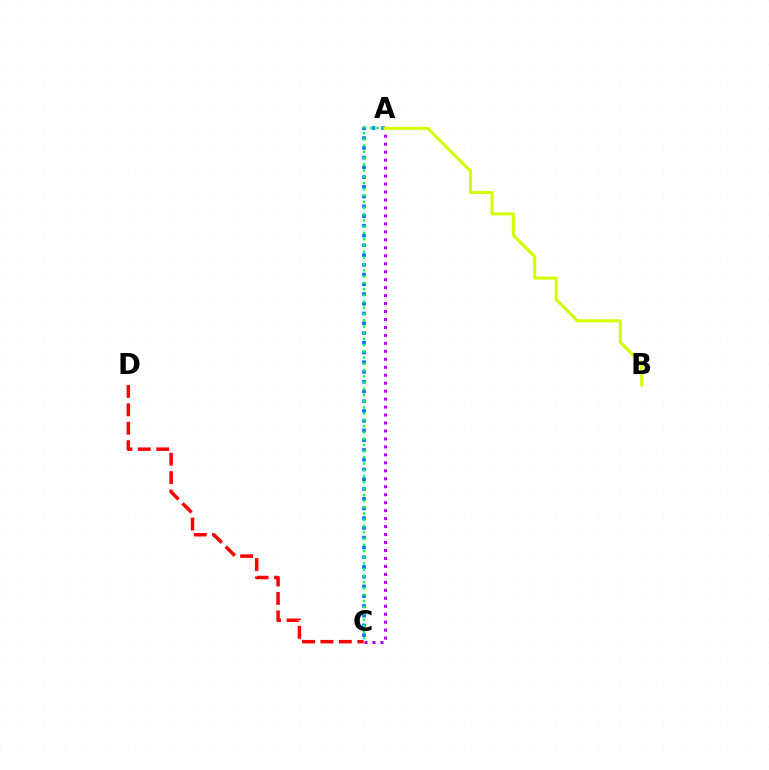{('A', 'C'): [{'color': '#0074ff', 'line_style': 'dotted', 'thickness': 2.65}, {'color': '#00ff5c', 'line_style': 'dotted', 'thickness': 1.69}, {'color': '#b900ff', 'line_style': 'dotted', 'thickness': 2.16}], ('C', 'D'): [{'color': '#ff0000', 'line_style': 'dashed', 'thickness': 2.5}], ('A', 'B'): [{'color': '#d1ff00', 'line_style': 'solid', 'thickness': 2.21}]}